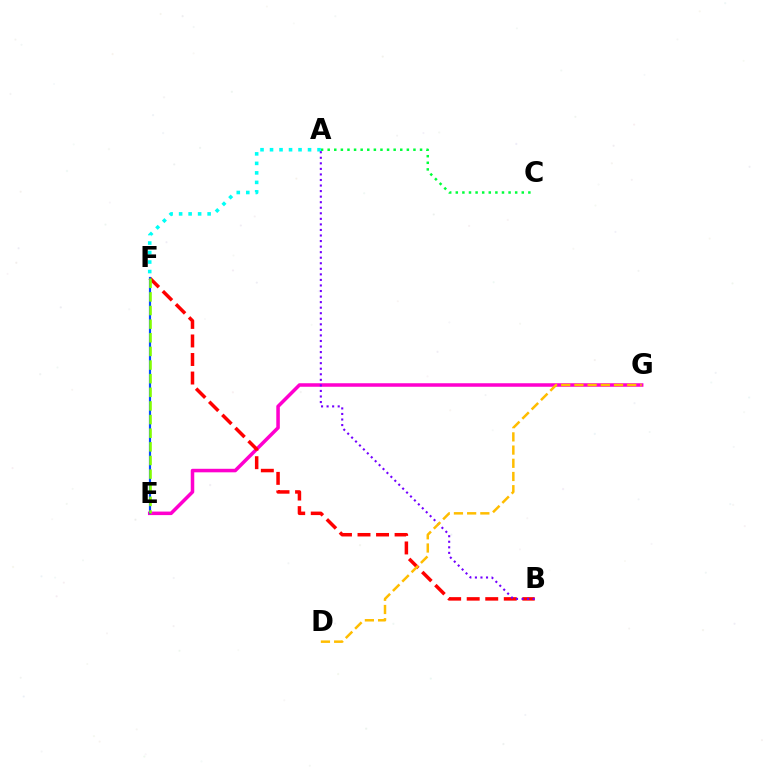{('A', 'C'): [{'color': '#00ff39', 'line_style': 'dotted', 'thickness': 1.79}], ('E', 'G'): [{'color': '#ff00cf', 'line_style': 'solid', 'thickness': 2.54}], ('B', 'F'): [{'color': '#ff0000', 'line_style': 'dashed', 'thickness': 2.52}], ('A', 'F'): [{'color': '#00fff6', 'line_style': 'dotted', 'thickness': 2.58}], ('A', 'B'): [{'color': '#7200ff', 'line_style': 'dotted', 'thickness': 1.51}], ('D', 'G'): [{'color': '#ffbd00', 'line_style': 'dashed', 'thickness': 1.79}], ('E', 'F'): [{'color': '#004bff', 'line_style': 'solid', 'thickness': 1.57}, {'color': '#84ff00', 'line_style': 'dashed', 'thickness': 1.85}]}